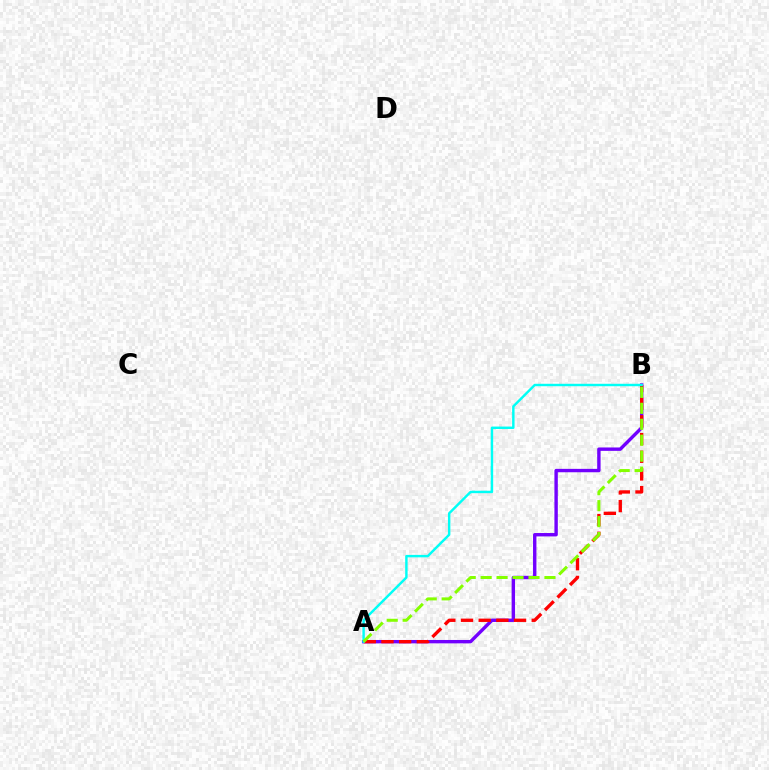{('A', 'B'): [{'color': '#7200ff', 'line_style': 'solid', 'thickness': 2.44}, {'color': '#ff0000', 'line_style': 'dashed', 'thickness': 2.4}, {'color': '#00fff6', 'line_style': 'solid', 'thickness': 1.76}, {'color': '#84ff00', 'line_style': 'dashed', 'thickness': 2.17}]}